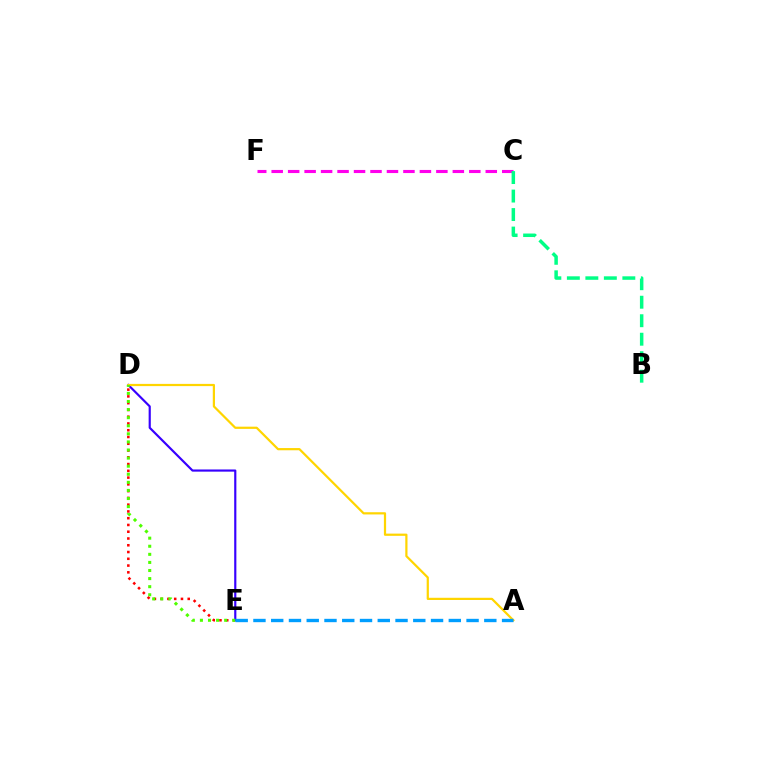{('D', 'E'): [{'color': '#ff0000', 'line_style': 'dotted', 'thickness': 1.84}, {'color': '#3700ff', 'line_style': 'solid', 'thickness': 1.56}, {'color': '#4fff00', 'line_style': 'dotted', 'thickness': 2.2}], ('A', 'D'): [{'color': '#ffd500', 'line_style': 'solid', 'thickness': 1.6}], ('C', 'F'): [{'color': '#ff00ed', 'line_style': 'dashed', 'thickness': 2.24}], ('B', 'C'): [{'color': '#00ff86', 'line_style': 'dashed', 'thickness': 2.51}], ('A', 'E'): [{'color': '#009eff', 'line_style': 'dashed', 'thickness': 2.41}]}